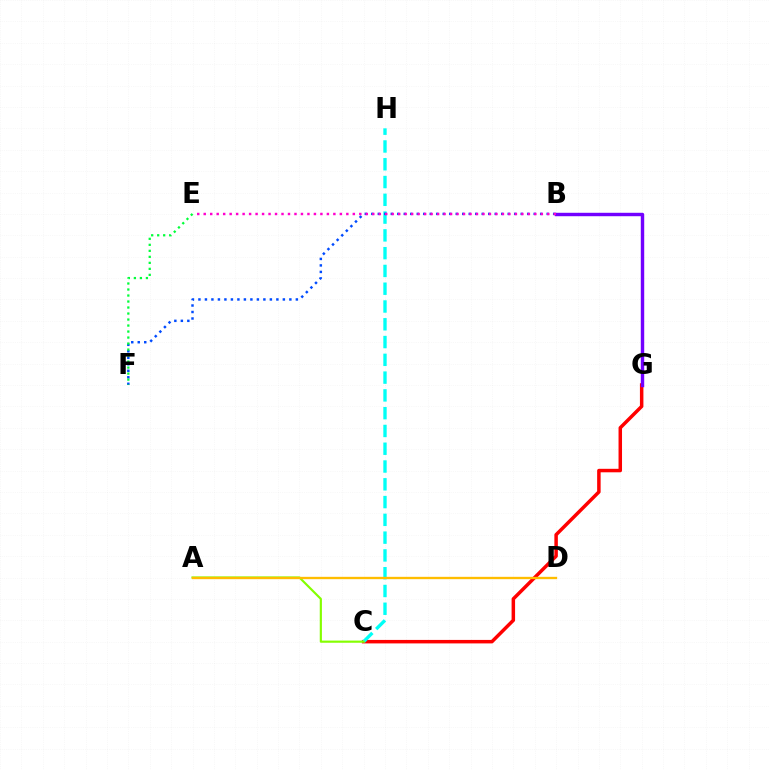{('C', 'G'): [{'color': '#ff0000', 'line_style': 'solid', 'thickness': 2.51}], ('B', 'G'): [{'color': '#7200ff', 'line_style': 'solid', 'thickness': 2.46}], ('C', 'H'): [{'color': '#00fff6', 'line_style': 'dashed', 'thickness': 2.42}], ('B', 'F'): [{'color': '#004bff', 'line_style': 'dotted', 'thickness': 1.76}], ('E', 'F'): [{'color': '#00ff39', 'line_style': 'dotted', 'thickness': 1.63}], ('A', 'C'): [{'color': '#84ff00', 'line_style': 'solid', 'thickness': 1.55}], ('B', 'E'): [{'color': '#ff00cf', 'line_style': 'dotted', 'thickness': 1.76}], ('A', 'D'): [{'color': '#ffbd00', 'line_style': 'solid', 'thickness': 1.68}]}